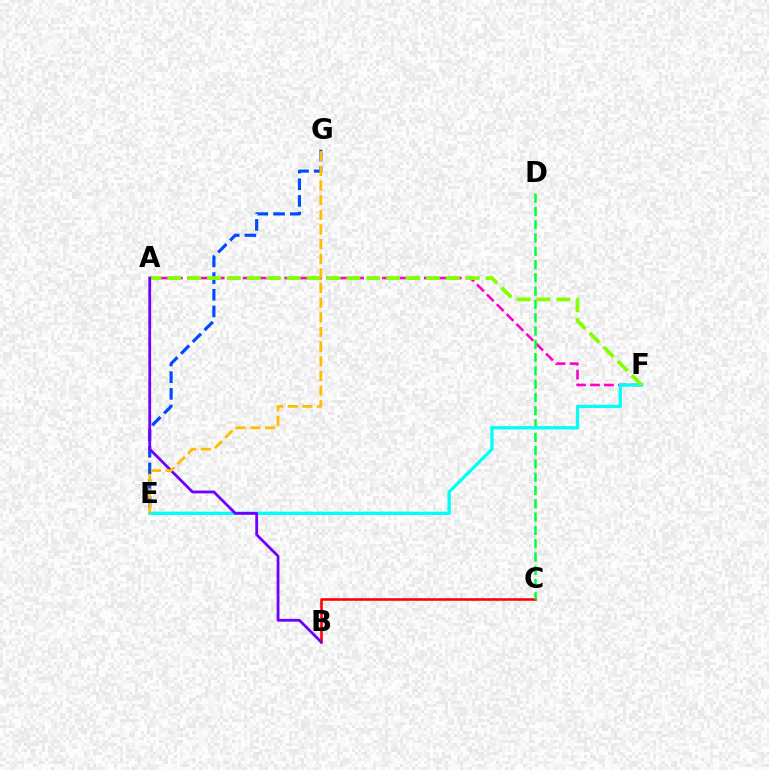{('B', 'C'): [{'color': '#ff0000', 'line_style': 'solid', 'thickness': 1.85}], ('A', 'F'): [{'color': '#ff00cf', 'line_style': 'dashed', 'thickness': 1.89}, {'color': '#84ff00', 'line_style': 'dashed', 'thickness': 2.7}], ('C', 'D'): [{'color': '#00ff39', 'line_style': 'dashed', 'thickness': 1.81}], ('E', 'G'): [{'color': '#004bff', 'line_style': 'dashed', 'thickness': 2.27}, {'color': '#ffbd00', 'line_style': 'dashed', 'thickness': 1.99}], ('E', 'F'): [{'color': '#00fff6', 'line_style': 'solid', 'thickness': 2.37}], ('A', 'B'): [{'color': '#7200ff', 'line_style': 'solid', 'thickness': 2.01}]}